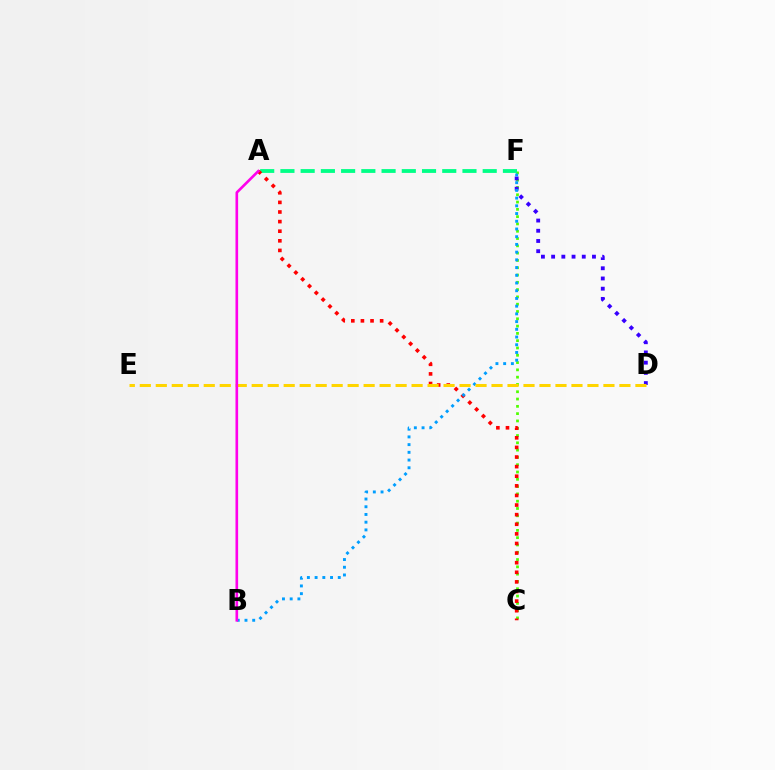{('C', 'F'): [{'color': '#4fff00', 'line_style': 'dotted', 'thickness': 1.98}], ('A', 'F'): [{'color': '#00ff86', 'line_style': 'dashed', 'thickness': 2.75}], ('A', 'C'): [{'color': '#ff0000', 'line_style': 'dotted', 'thickness': 2.61}], ('D', 'F'): [{'color': '#3700ff', 'line_style': 'dotted', 'thickness': 2.77}], ('B', 'F'): [{'color': '#009eff', 'line_style': 'dotted', 'thickness': 2.1}], ('D', 'E'): [{'color': '#ffd500', 'line_style': 'dashed', 'thickness': 2.17}], ('A', 'B'): [{'color': '#ff00ed', 'line_style': 'solid', 'thickness': 1.9}]}